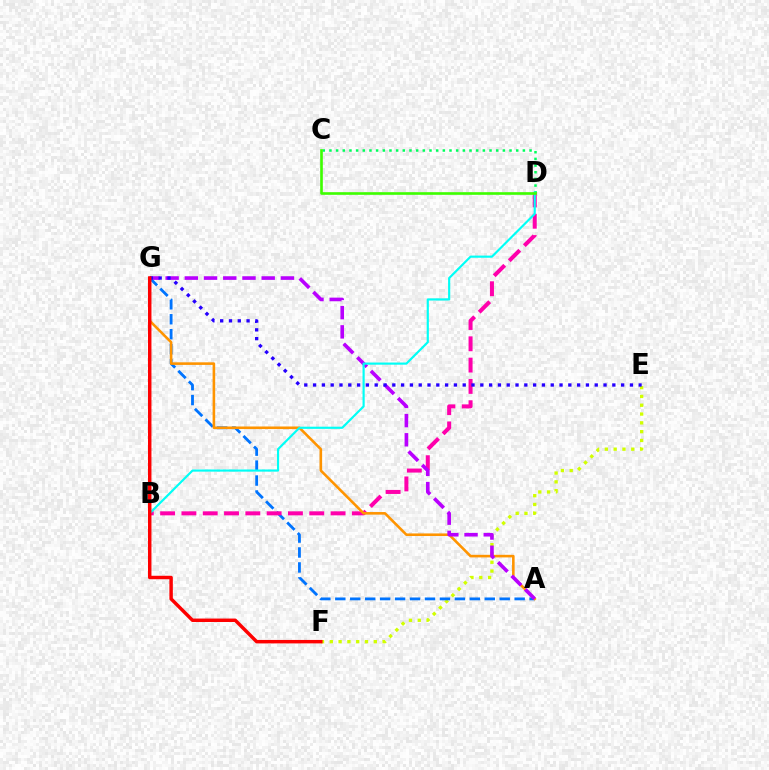{('E', 'F'): [{'color': '#d1ff00', 'line_style': 'dotted', 'thickness': 2.39}], ('A', 'G'): [{'color': '#0074ff', 'line_style': 'dashed', 'thickness': 2.03}, {'color': '#ff9400', 'line_style': 'solid', 'thickness': 1.86}, {'color': '#b900ff', 'line_style': 'dashed', 'thickness': 2.61}], ('B', 'D'): [{'color': '#ff00ac', 'line_style': 'dashed', 'thickness': 2.89}, {'color': '#00fff6', 'line_style': 'solid', 'thickness': 1.56}], ('C', 'D'): [{'color': '#00ff5c', 'line_style': 'dotted', 'thickness': 1.81}, {'color': '#3dff00', 'line_style': 'solid', 'thickness': 1.9}], ('E', 'G'): [{'color': '#2500ff', 'line_style': 'dotted', 'thickness': 2.39}], ('F', 'G'): [{'color': '#ff0000', 'line_style': 'solid', 'thickness': 2.49}]}